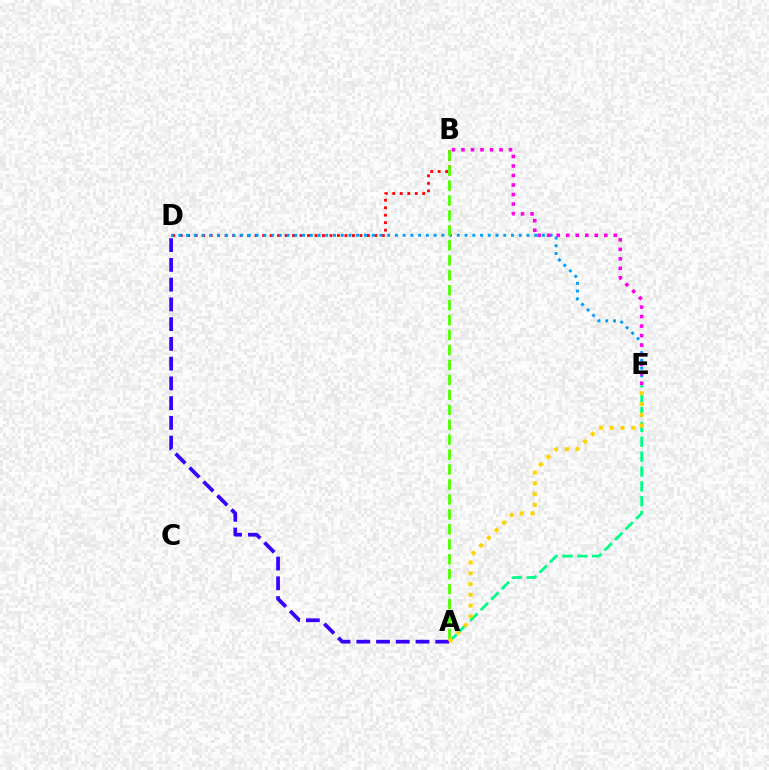{('A', 'E'): [{'color': '#00ff86', 'line_style': 'dashed', 'thickness': 2.02}, {'color': '#ffd500', 'line_style': 'dotted', 'thickness': 2.92}], ('B', 'D'): [{'color': '#ff0000', 'line_style': 'dotted', 'thickness': 2.03}], ('D', 'E'): [{'color': '#009eff', 'line_style': 'dotted', 'thickness': 2.1}], ('B', 'E'): [{'color': '#ff00ed', 'line_style': 'dotted', 'thickness': 2.59}], ('A', 'B'): [{'color': '#4fff00', 'line_style': 'dashed', 'thickness': 2.03}], ('A', 'D'): [{'color': '#3700ff', 'line_style': 'dashed', 'thickness': 2.68}]}